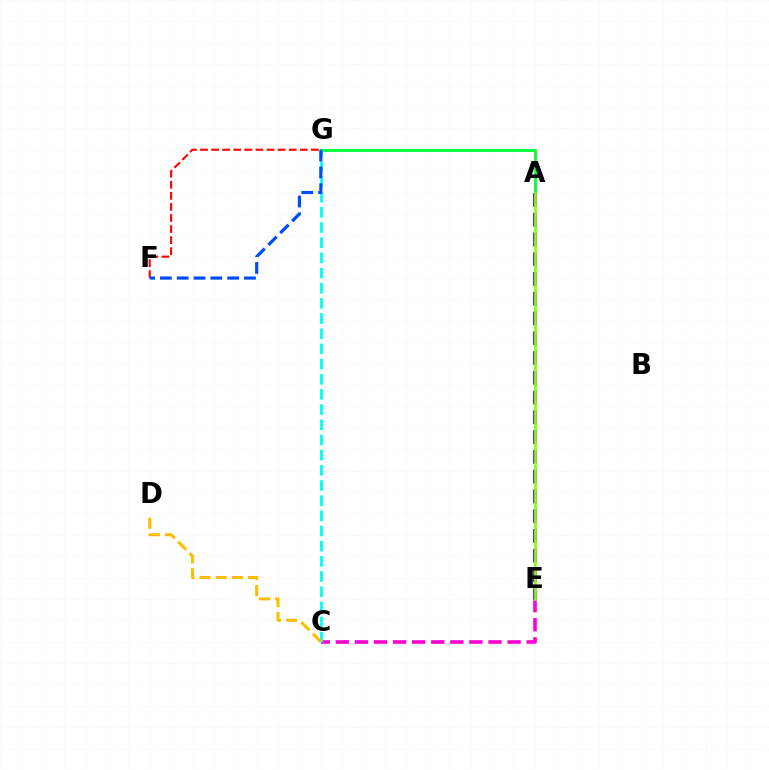{('A', 'G'): [{'color': '#00ff39', 'line_style': 'solid', 'thickness': 2.03}], ('F', 'G'): [{'color': '#ff0000', 'line_style': 'dashed', 'thickness': 1.51}, {'color': '#004bff', 'line_style': 'dashed', 'thickness': 2.29}], ('C', 'E'): [{'color': '#ff00cf', 'line_style': 'dashed', 'thickness': 2.59}], ('A', 'E'): [{'color': '#7200ff', 'line_style': 'dashed', 'thickness': 2.68}, {'color': '#84ff00', 'line_style': 'solid', 'thickness': 1.89}], ('C', 'G'): [{'color': '#00fff6', 'line_style': 'dashed', 'thickness': 2.06}], ('C', 'D'): [{'color': '#ffbd00', 'line_style': 'dashed', 'thickness': 2.2}]}